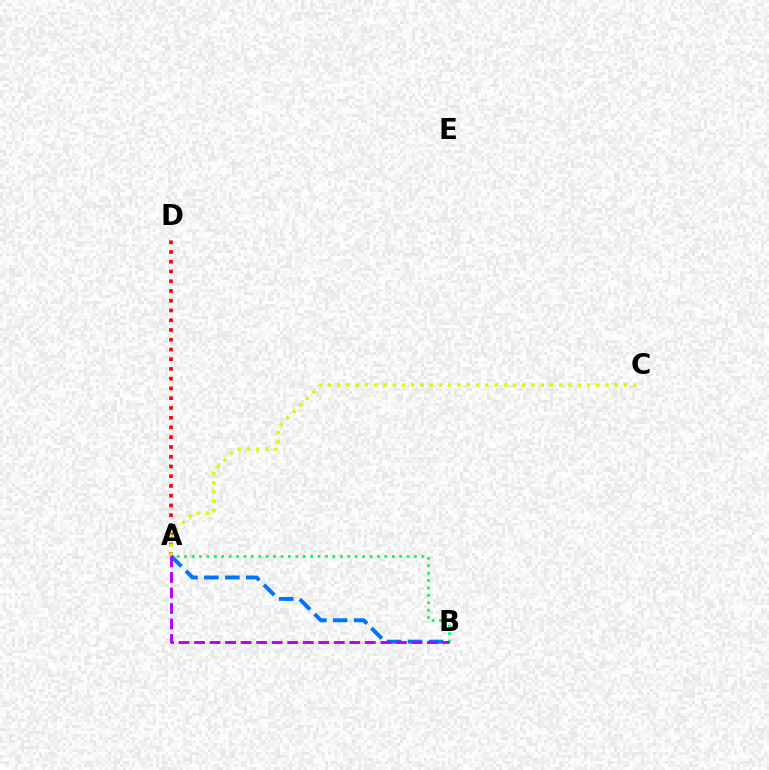{('A', 'D'): [{'color': '#ff0000', 'line_style': 'dotted', 'thickness': 2.65}], ('A', 'C'): [{'color': '#d1ff00', 'line_style': 'dotted', 'thickness': 2.51}], ('A', 'B'): [{'color': '#00ff5c', 'line_style': 'dotted', 'thickness': 2.01}, {'color': '#0074ff', 'line_style': 'dashed', 'thickness': 2.84}, {'color': '#b900ff', 'line_style': 'dashed', 'thickness': 2.11}]}